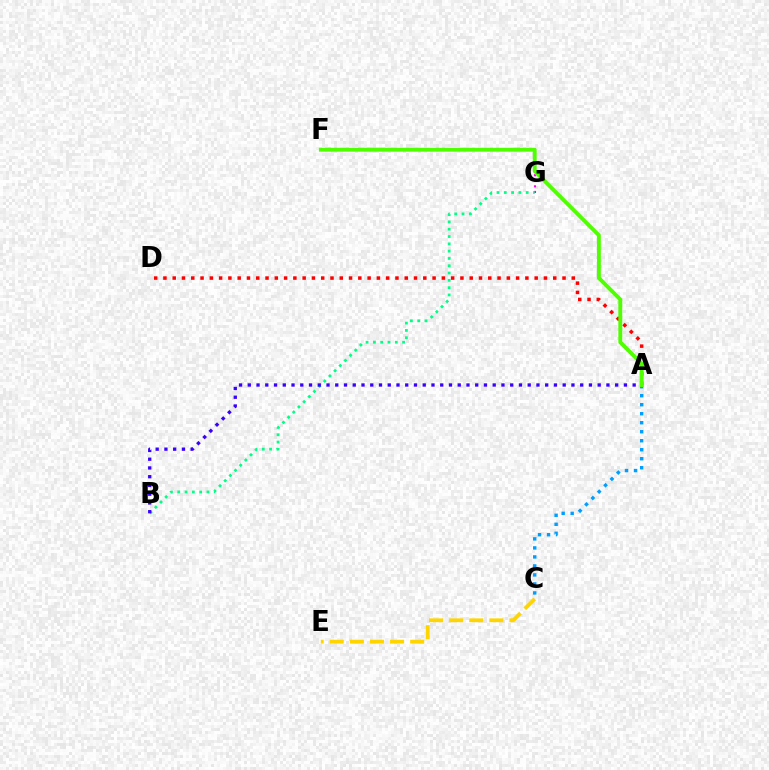{('A', 'C'): [{'color': '#009eff', 'line_style': 'dotted', 'thickness': 2.45}], ('A', 'D'): [{'color': '#ff0000', 'line_style': 'dotted', 'thickness': 2.52}], ('C', 'E'): [{'color': '#ffd500', 'line_style': 'dashed', 'thickness': 2.73}], ('F', 'G'): [{'color': '#ff00ed', 'line_style': 'dotted', 'thickness': 1.52}], ('B', 'G'): [{'color': '#00ff86', 'line_style': 'dotted', 'thickness': 1.98}], ('A', 'B'): [{'color': '#3700ff', 'line_style': 'dotted', 'thickness': 2.38}], ('A', 'F'): [{'color': '#4fff00', 'line_style': 'solid', 'thickness': 2.79}]}